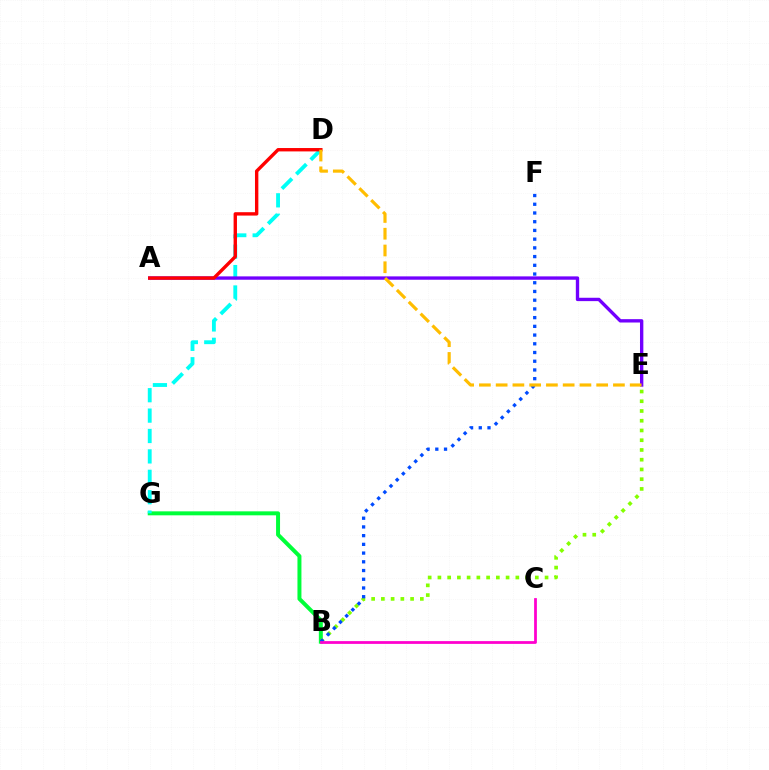{('B', 'G'): [{'color': '#00ff39', 'line_style': 'solid', 'thickness': 2.86}], ('D', 'G'): [{'color': '#00fff6', 'line_style': 'dashed', 'thickness': 2.77}], ('A', 'E'): [{'color': '#7200ff', 'line_style': 'solid', 'thickness': 2.42}], ('B', 'E'): [{'color': '#84ff00', 'line_style': 'dotted', 'thickness': 2.65}], ('A', 'D'): [{'color': '#ff0000', 'line_style': 'solid', 'thickness': 2.43}], ('B', 'F'): [{'color': '#004bff', 'line_style': 'dotted', 'thickness': 2.37}], ('B', 'C'): [{'color': '#ff00cf', 'line_style': 'solid', 'thickness': 1.99}], ('D', 'E'): [{'color': '#ffbd00', 'line_style': 'dashed', 'thickness': 2.28}]}